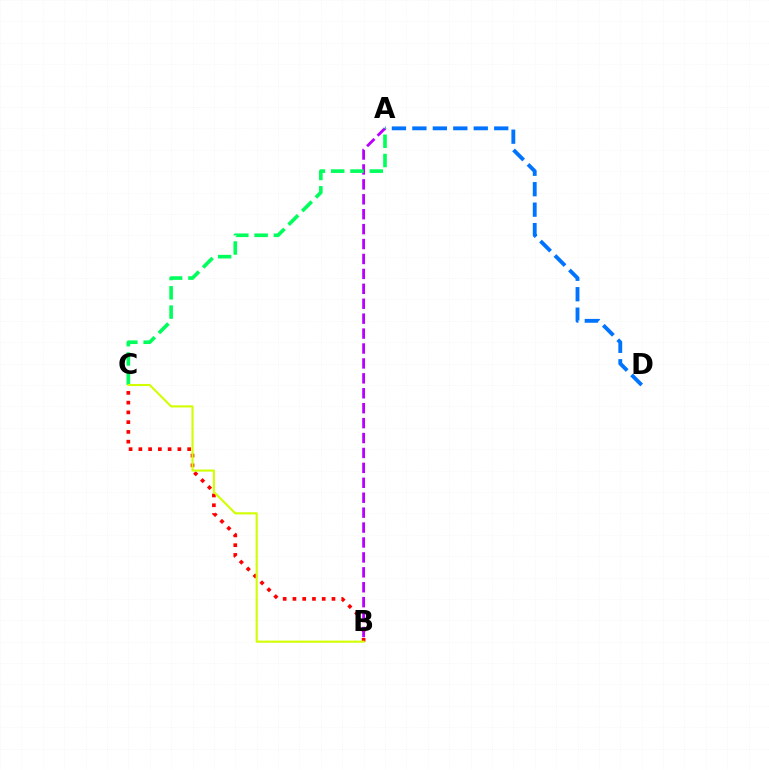{('B', 'C'): [{'color': '#ff0000', 'line_style': 'dotted', 'thickness': 2.65}, {'color': '#d1ff00', 'line_style': 'solid', 'thickness': 1.52}], ('A', 'D'): [{'color': '#0074ff', 'line_style': 'dashed', 'thickness': 2.78}], ('A', 'B'): [{'color': '#b900ff', 'line_style': 'dashed', 'thickness': 2.03}], ('A', 'C'): [{'color': '#00ff5c', 'line_style': 'dashed', 'thickness': 2.62}]}